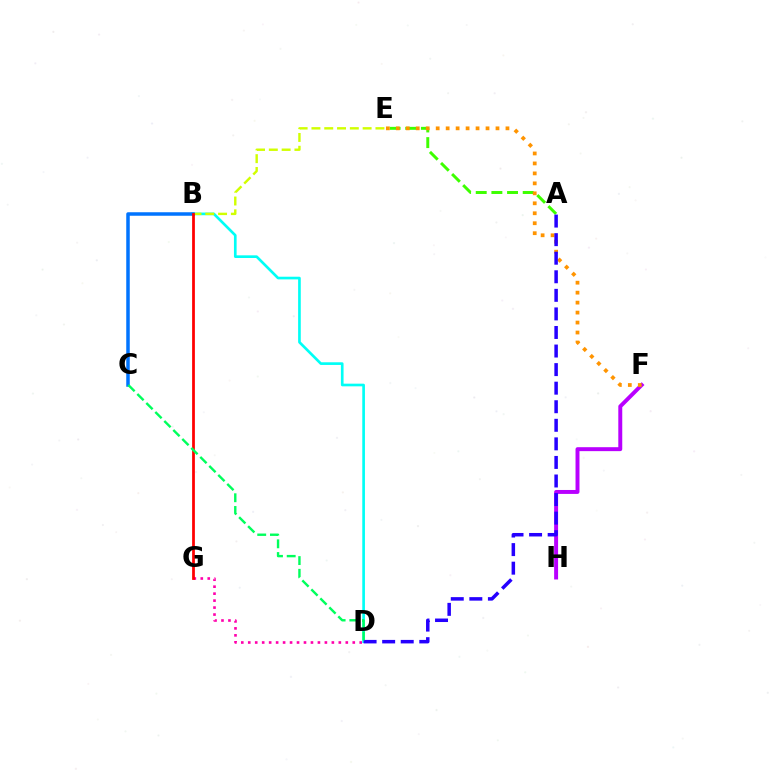{('A', 'E'): [{'color': '#3dff00', 'line_style': 'dashed', 'thickness': 2.13}], ('D', 'G'): [{'color': '#ff00ac', 'line_style': 'dotted', 'thickness': 1.89}], ('F', 'H'): [{'color': '#b900ff', 'line_style': 'solid', 'thickness': 2.84}], ('B', 'D'): [{'color': '#00fff6', 'line_style': 'solid', 'thickness': 1.92}], ('B', 'E'): [{'color': '#d1ff00', 'line_style': 'dashed', 'thickness': 1.74}], ('B', 'C'): [{'color': '#0074ff', 'line_style': 'solid', 'thickness': 2.53}], ('B', 'G'): [{'color': '#ff0000', 'line_style': 'solid', 'thickness': 1.99}], ('E', 'F'): [{'color': '#ff9400', 'line_style': 'dotted', 'thickness': 2.71}], ('A', 'D'): [{'color': '#2500ff', 'line_style': 'dashed', 'thickness': 2.52}], ('C', 'D'): [{'color': '#00ff5c', 'line_style': 'dashed', 'thickness': 1.73}]}